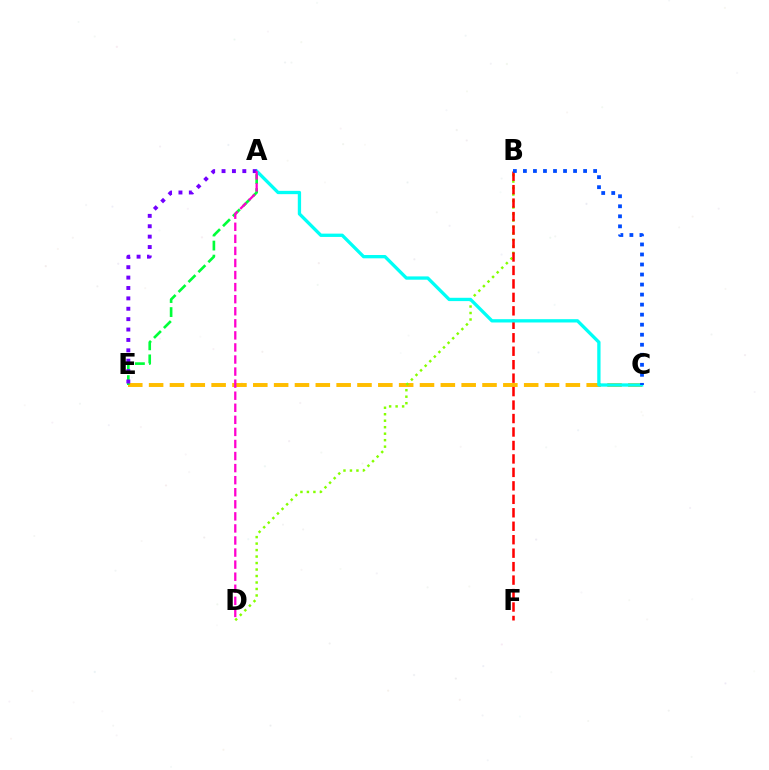{('C', 'E'): [{'color': '#ffbd00', 'line_style': 'dashed', 'thickness': 2.83}], ('B', 'D'): [{'color': '#84ff00', 'line_style': 'dotted', 'thickness': 1.76}], ('B', 'F'): [{'color': '#ff0000', 'line_style': 'dashed', 'thickness': 1.83}], ('A', 'E'): [{'color': '#00ff39', 'line_style': 'dashed', 'thickness': 1.91}, {'color': '#7200ff', 'line_style': 'dotted', 'thickness': 2.82}], ('A', 'C'): [{'color': '#00fff6', 'line_style': 'solid', 'thickness': 2.38}], ('A', 'D'): [{'color': '#ff00cf', 'line_style': 'dashed', 'thickness': 1.64}], ('B', 'C'): [{'color': '#004bff', 'line_style': 'dotted', 'thickness': 2.72}]}